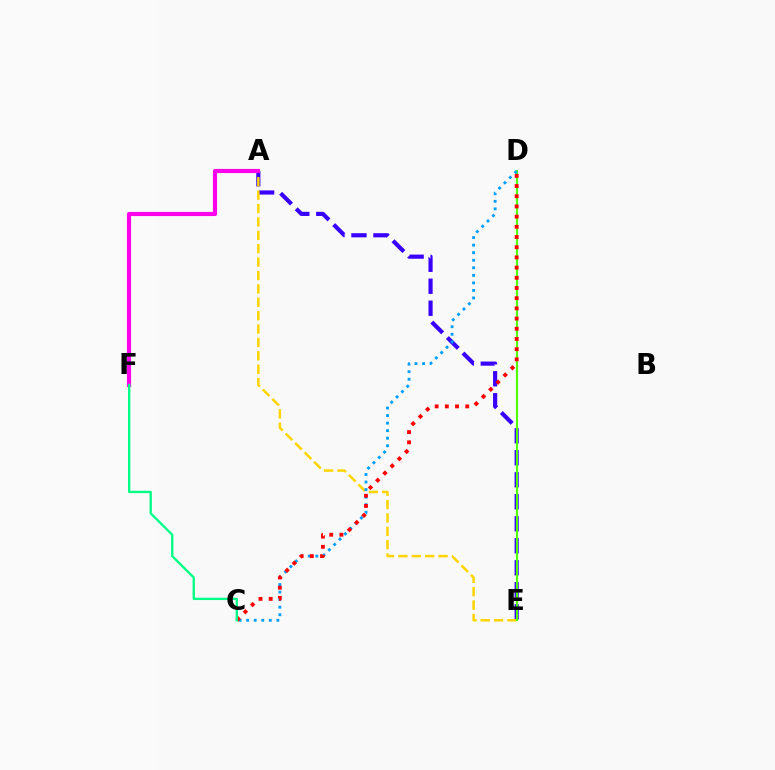{('A', 'E'): [{'color': '#3700ff', 'line_style': 'dashed', 'thickness': 2.99}, {'color': '#ffd500', 'line_style': 'dashed', 'thickness': 1.82}], ('D', 'E'): [{'color': '#4fff00', 'line_style': 'solid', 'thickness': 1.54}], ('C', 'D'): [{'color': '#009eff', 'line_style': 'dotted', 'thickness': 2.05}, {'color': '#ff0000', 'line_style': 'dotted', 'thickness': 2.77}], ('A', 'F'): [{'color': '#ff00ed', 'line_style': 'solid', 'thickness': 2.98}], ('C', 'F'): [{'color': '#00ff86', 'line_style': 'solid', 'thickness': 1.68}]}